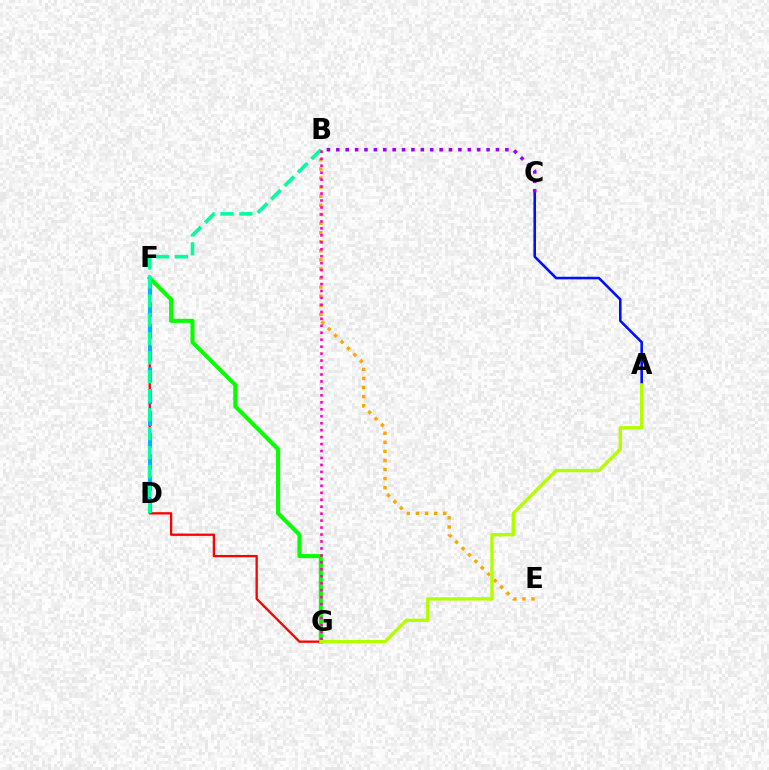{('F', 'G'): [{'color': '#08ff00', 'line_style': 'solid', 'thickness': 2.92}, {'color': '#ff0000', 'line_style': 'solid', 'thickness': 1.67}], ('D', 'F'): [{'color': '#00b5ff', 'line_style': 'dashed', 'thickness': 2.96}], ('B', 'E'): [{'color': '#ffa500', 'line_style': 'dotted', 'thickness': 2.47}], ('A', 'C'): [{'color': '#0010ff', 'line_style': 'solid', 'thickness': 1.86}], ('B', 'C'): [{'color': '#9b00ff', 'line_style': 'dotted', 'thickness': 2.55}], ('B', 'D'): [{'color': '#00ff9d', 'line_style': 'dashed', 'thickness': 2.58}], ('B', 'G'): [{'color': '#ff00bd', 'line_style': 'dotted', 'thickness': 1.89}], ('A', 'G'): [{'color': '#b3ff00', 'line_style': 'solid', 'thickness': 2.43}]}